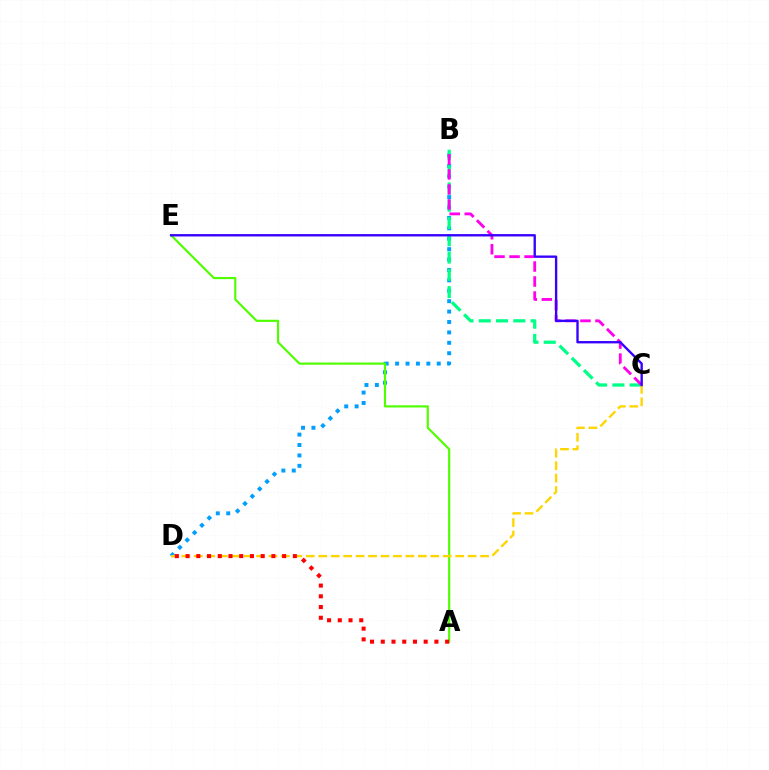{('B', 'D'): [{'color': '#009eff', 'line_style': 'dotted', 'thickness': 2.83}], ('B', 'C'): [{'color': '#00ff86', 'line_style': 'dashed', 'thickness': 2.35}, {'color': '#ff00ed', 'line_style': 'dashed', 'thickness': 2.04}], ('A', 'E'): [{'color': '#4fff00', 'line_style': 'solid', 'thickness': 1.56}], ('C', 'D'): [{'color': '#ffd500', 'line_style': 'dashed', 'thickness': 1.69}], ('A', 'D'): [{'color': '#ff0000', 'line_style': 'dotted', 'thickness': 2.92}], ('C', 'E'): [{'color': '#3700ff', 'line_style': 'solid', 'thickness': 1.7}]}